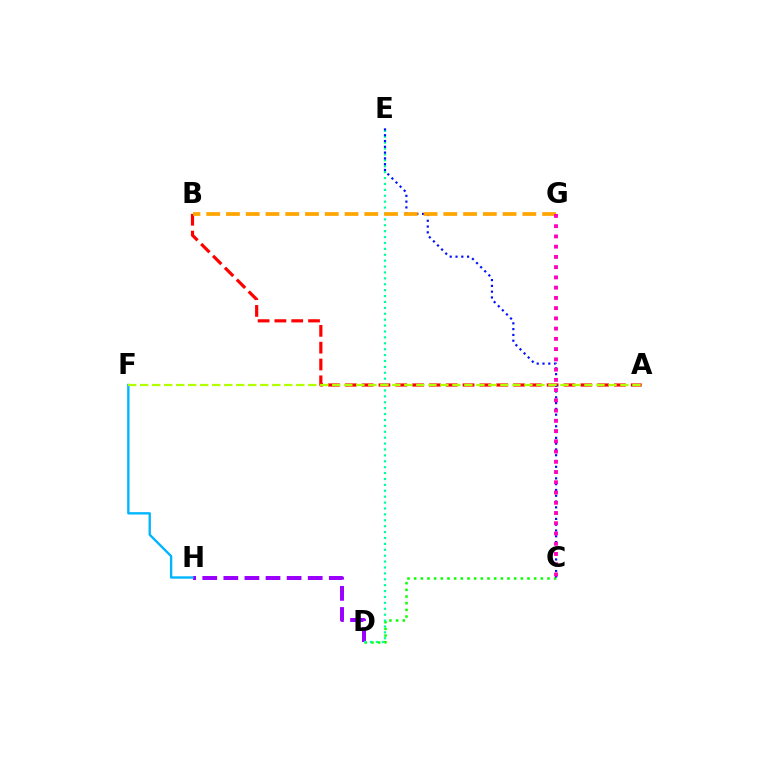{('C', 'D'): [{'color': '#08ff00', 'line_style': 'dotted', 'thickness': 1.81}], ('D', 'H'): [{'color': '#9b00ff', 'line_style': 'dashed', 'thickness': 2.86}], ('A', 'B'): [{'color': '#ff0000', 'line_style': 'dashed', 'thickness': 2.29}], ('F', 'H'): [{'color': '#00b5ff', 'line_style': 'solid', 'thickness': 1.7}], ('D', 'E'): [{'color': '#00ff9d', 'line_style': 'dotted', 'thickness': 1.6}], ('C', 'E'): [{'color': '#0010ff', 'line_style': 'dotted', 'thickness': 1.57}], ('A', 'F'): [{'color': '#b3ff00', 'line_style': 'dashed', 'thickness': 1.63}], ('B', 'G'): [{'color': '#ffa500', 'line_style': 'dashed', 'thickness': 2.68}], ('C', 'G'): [{'color': '#ff00bd', 'line_style': 'dotted', 'thickness': 2.78}]}